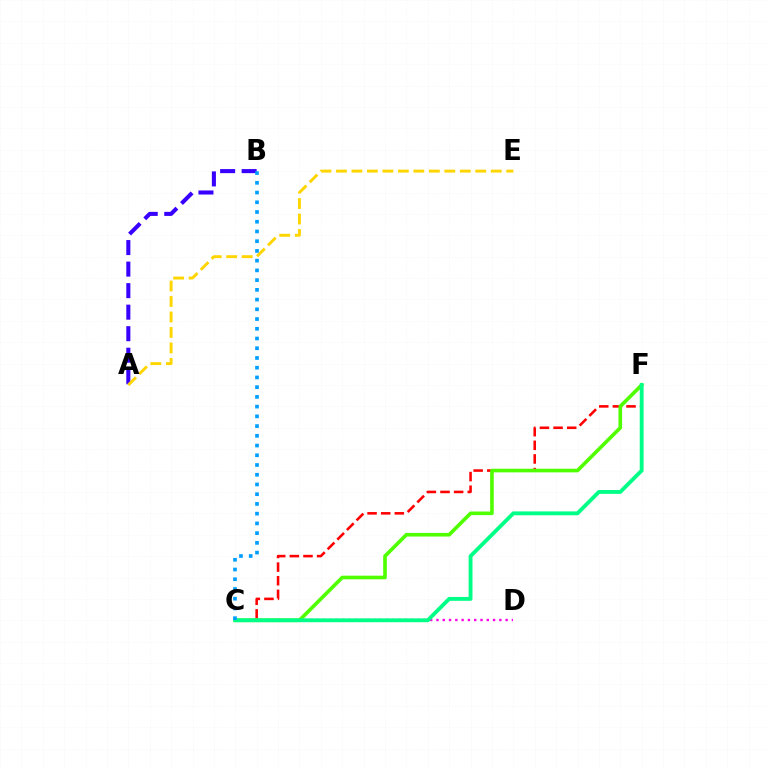{('C', 'F'): [{'color': '#ff0000', 'line_style': 'dashed', 'thickness': 1.85}, {'color': '#4fff00', 'line_style': 'solid', 'thickness': 2.61}, {'color': '#00ff86', 'line_style': 'solid', 'thickness': 2.78}], ('C', 'D'): [{'color': '#ff00ed', 'line_style': 'dotted', 'thickness': 1.71}], ('A', 'B'): [{'color': '#3700ff', 'line_style': 'dashed', 'thickness': 2.92}], ('A', 'E'): [{'color': '#ffd500', 'line_style': 'dashed', 'thickness': 2.1}], ('B', 'C'): [{'color': '#009eff', 'line_style': 'dotted', 'thickness': 2.64}]}